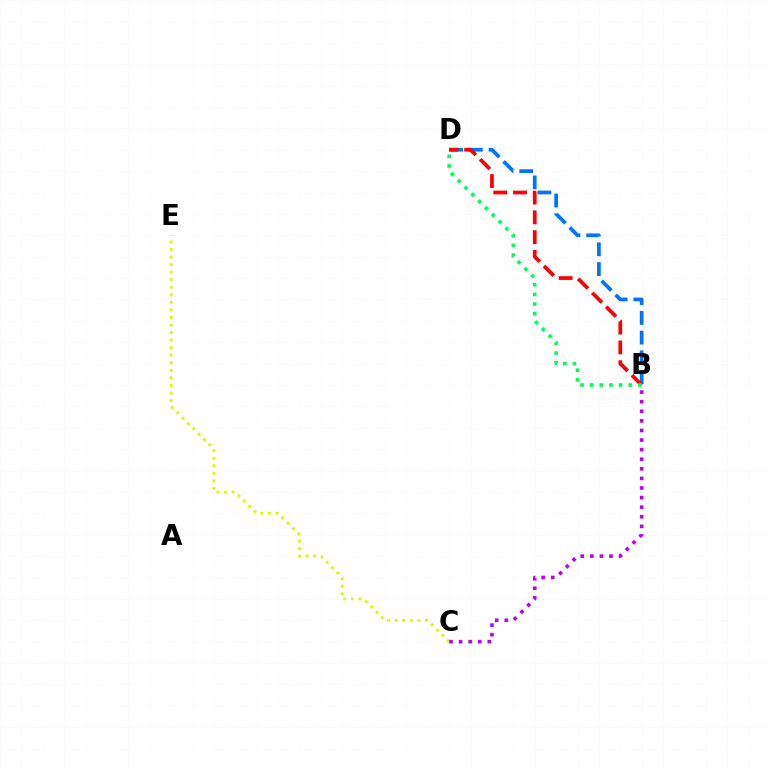{('C', 'E'): [{'color': '#d1ff00', 'line_style': 'dotted', 'thickness': 2.05}], ('B', 'D'): [{'color': '#0074ff', 'line_style': 'dashed', 'thickness': 2.68}, {'color': '#ff0000', 'line_style': 'dashed', 'thickness': 2.69}, {'color': '#00ff5c', 'line_style': 'dotted', 'thickness': 2.62}], ('B', 'C'): [{'color': '#b900ff', 'line_style': 'dotted', 'thickness': 2.6}]}